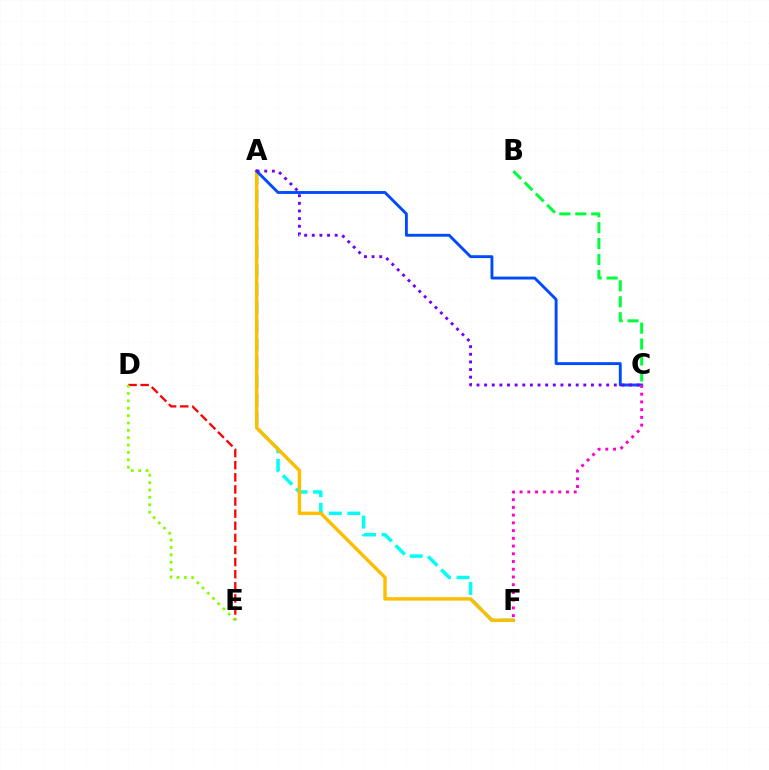{('A', 'F'): [{'color': '#00fff6', 'line_style': 'dashed', 'thickness': 2.52}, {'color': '#ffbd00', 'line_style': 'solid', 'thickness': 2.47}], ('B', 'C'): [{'color': '#00ff39', 'line_style': 'dashed', 'thickness': 2.16}], ('A', 'C'): [{'color': '#004bff', 'line_style': 'solid', 'thickness': 2.08}, {'color': '#7200ff', 'line_style': 'dotted', 'thickness': 2.07}], ('C', 'F'): [{'color': '#ff00cf', 'line_style': 'dotted', 'thickness': 2.1}], ('D', 'E'): [{'color': '#ff0000', 'line_style': 'dashed', 'thickness': 1.65}, {'color': '#84ff00', 'line_style': 'dotted', 'thickness': 2.0}]}